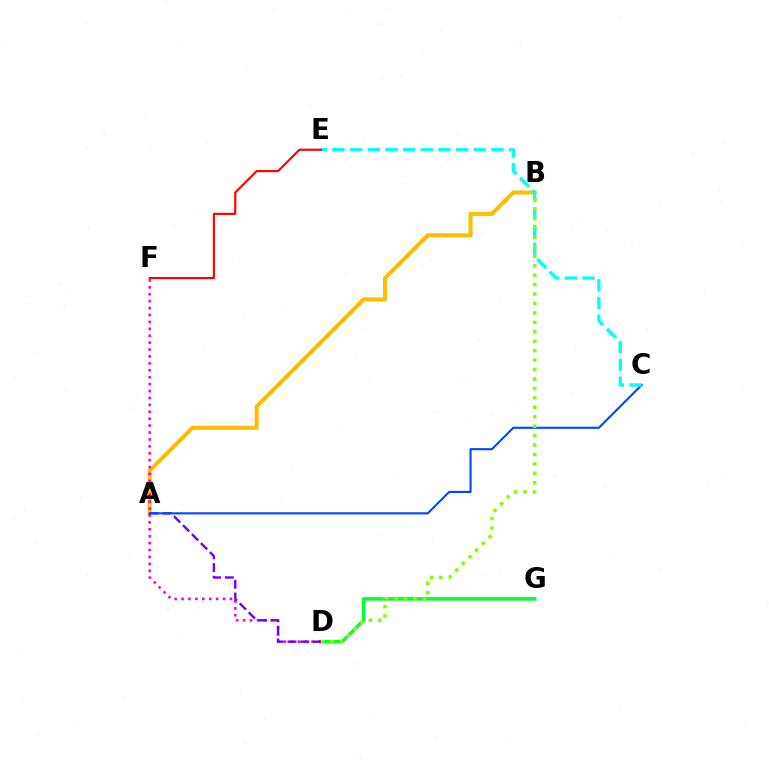{('A', 'B'): [{'color': '#ffbd00', 'line_style': 'solid', 'thickness': 2.94}], ('D', 'G'): [{'color': '#00ff39', 'line_style': 'solid', 'thickness': 2.52}], ('D', 'F'): [{'color': '#ff00cf', 'line_style': 'dotted', 'thickness': 1.88}], ('A', 'D'): [{'color': '#7200ff', 'line_style': 'dashed', 'thickness': 1.73}], ('A', 'C'): [{'color': '#004bff', 'line_style': 'solid', 'thickness': 1.54}], ('C', 'E'): [{'color': '#00fff6', 'line_style': 'dashed', 'thickness': 2.4}], ('B', 'D'): [{'color': '#84ff00', 'line_style': 'dotted', 'thickness': 2.56}], ('E', 'F'): [{'color': '#ff0000', 'line_style': 'solid', 'thickness': 1.55}]}